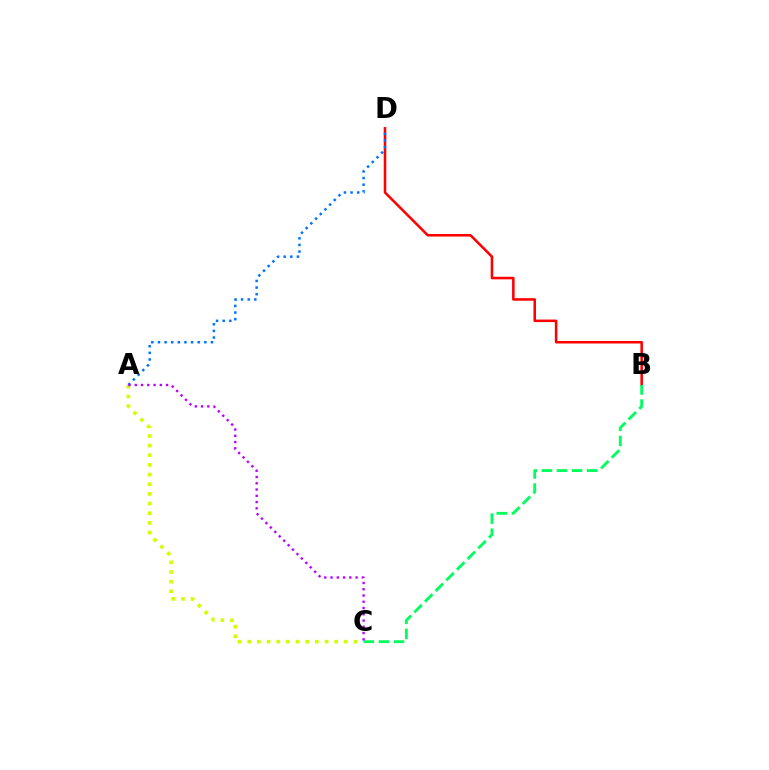{('A', 'C'): [{'color': '#d1ff00', 'line_style': 'dotted', 'thickness': 2.63}, {'color': '#b900ff', 'line_style': 'dotted', 'thickness': 1.7}], ('B', 'D'): [{'color': '#ff0000', 'line_style': 'solid', 'thickness': 1.83}], ('A', 'D'): [{'color': '#0074ff', 'line_style': 'dotted', 'thickness': 1.8}], ('B', 'C'): [{'color': '#00ff5c', 'line_style': 'dashed', 'thickness': 2.05}]}